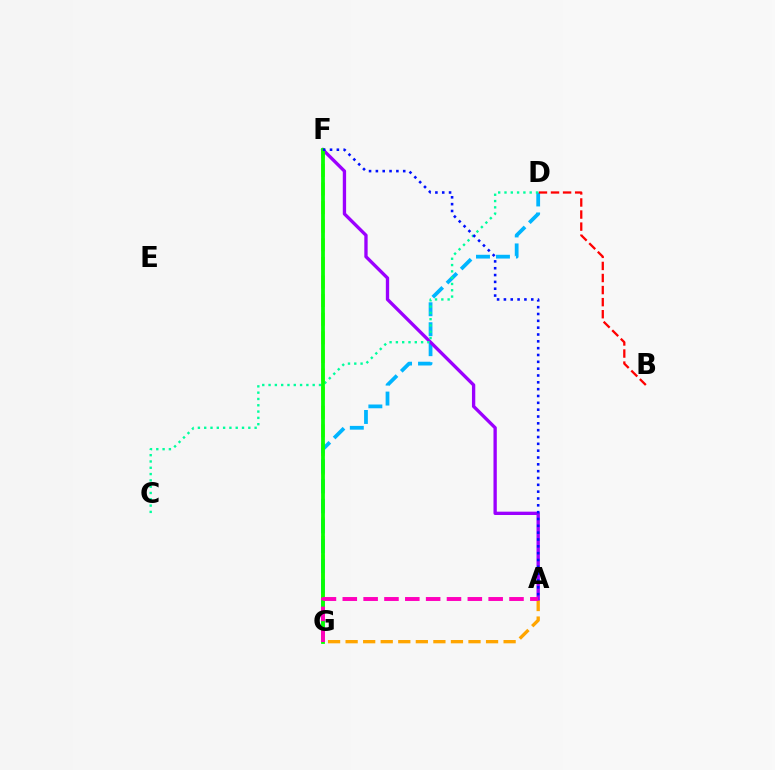{('A', 'G'): [{'color': '#ffa500', 'line_style': 'dashed', 'thickness': 2.38}, {'color': '#ff00bd', 'line_style': 'dashed', 'thickness': 2.83}], ('F', 'G'): [{'color': '#b3ff00', 'line_style': 'dashed', 'thickness': 2.53}, {'color': '#08ff00', 'line_style': 'solid', 'thickness': 2.73}], ('D', 'G'): [{'color': '#00b5ff', 'line_style': 'dashed', 'thickness': 2.71}], ('B', 'D'): [{'color': '#ff0000', 'line_style': 'dashed', 'thickness': 1.64}], ('A', 'F'): [{'color': '#9b00ff', 'line_style': 'solid', 'thickness': 2.4}, {'color': '#0010ff', 'line_style': 'dotted', 'thickness': 1.86}], ('C', 'D'): [{'color': '#00ff9d', 'line_style': 'dotted', 'thickness': 1.71}]}